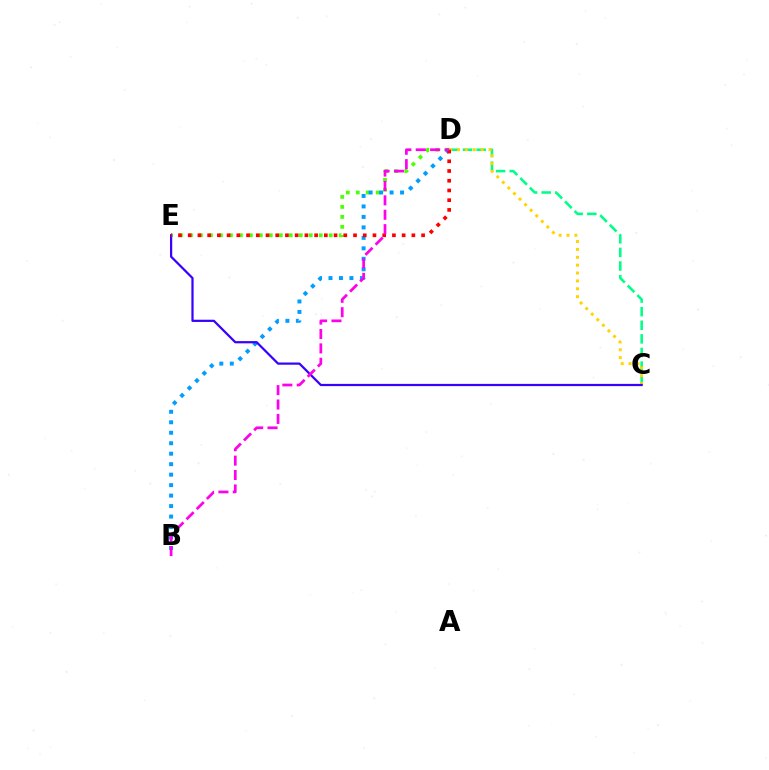{('C', 'D'): [{'color': '#00ff86', 'line_style': 'dashed', 'thickness': 1.85}, {'color': '#ffd500', 'line_style': 'dotted', 'thickness': 2.14}], ('D', 'E'): [{'color': '#4fff00', 'line_style': 'dotted', 'thickness': 2.71}, {'color': '#ff0000', 'line_style': 'dotted', 'thickness': 2.64}], ('B', 'D'): [{'color': '#009eff', 'line_style': 'dotted', 'thickness': 2.85}, {'color': '#ff00ed', 'line_style': 'dashed', 'thickness': 1.96}], ('C', 'E'): [{'color': '#3700ff', 'line_style': 'solid', 'thickness': 1.6}]}